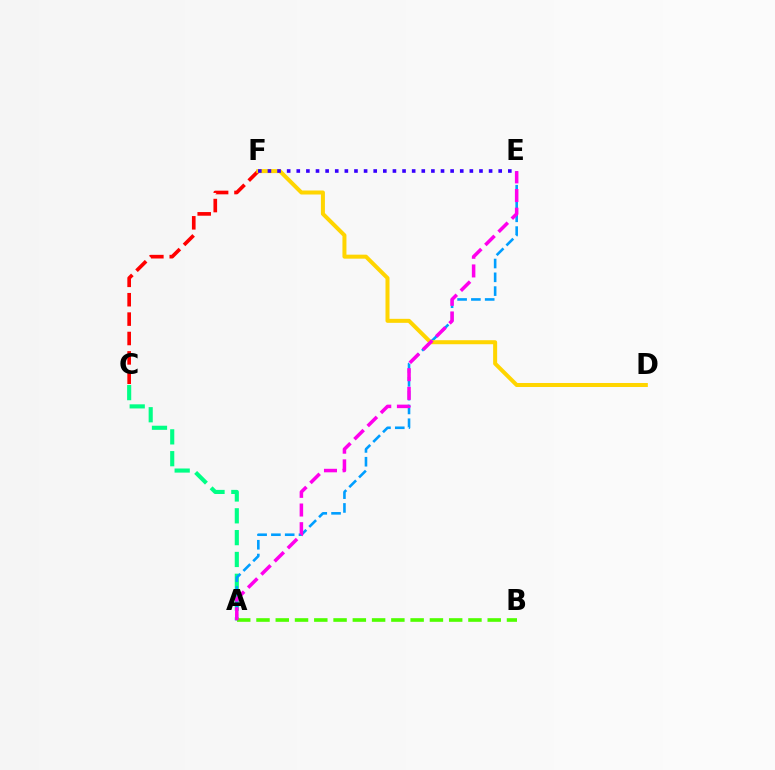{('A', 'C'): [{'color': '#00ff86', 'line_style': 'dashed', 'thickness': 2.97}], ('A', 'E'): [{'color': '#009eff', 'line_style': 'dashed', 'thickness': 1.87}, {'color': '#ff00ed', 'line_style': 'dashed', 'thickness': 2.53}], ('C', 'F'): [{'color': '#ff0000', 'line_style': 'dashed', 'thickness': 2.63}], ('A', 'B'): [{'color': '#4fff00', 'line_style': 'dashed', 'thickness': 2.62}], ('D', 'F'): [{'color': '#ffd500', 'line_style': 'solid', 'thickness': 2.88}], ('E', 'F'): [{'color': '#3700ff', 'line_style': 'dotted', 'thickness': 2.61}]}